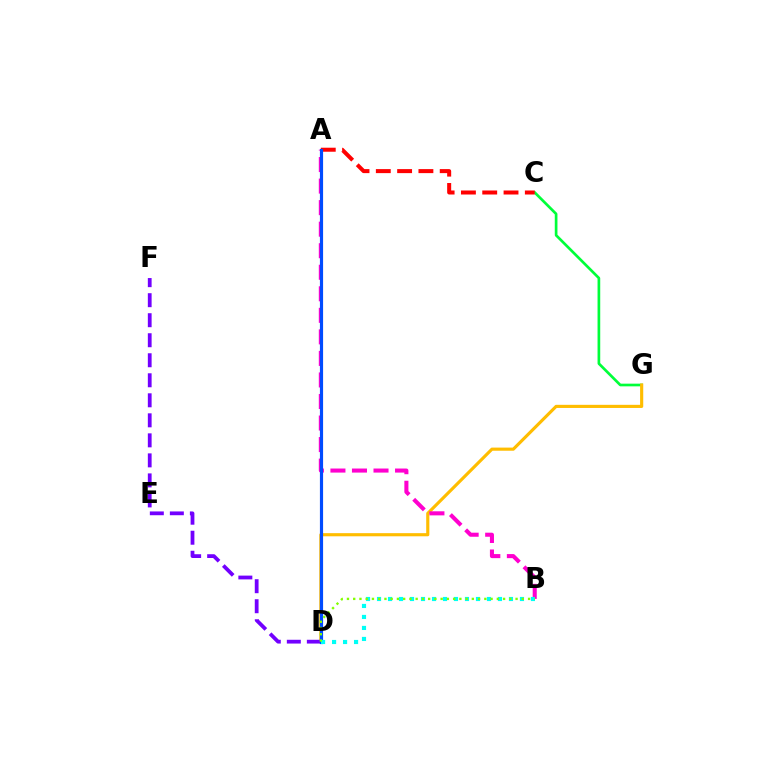{('C', 'G'): [{'color': '#00ff39', 'line_style': 'solid', 'thickness': 1.93}], ('D', 'G'): [{'color': '#ffbd00', 'line_style': 'solid', 'thickness': 2.26}], ('D', 'F'): [{'color': '#7200ff', 'line_style': 'dashed', 'thickness': 2.72}], ('A', 'B'): [{'color': '#ff00cf', 'line_style': 'dashed', 'thickness': 2.93}], ('A', 'C'): [{'color': '#ff0000', 'line_style': 'dashed', 'thickness': 2.89}], ('A', 'D'): [{'color': '#004bff', 'line_style': 'solid', 'thickness': 2.29}], ('B', 'D'): [{'color': '#00fff6', 'line_style': 'dotted', 'thickness': 2.99}, {'color': '#84ff00', 'line_style': 'dotted', 'thickness': 1.7}]}